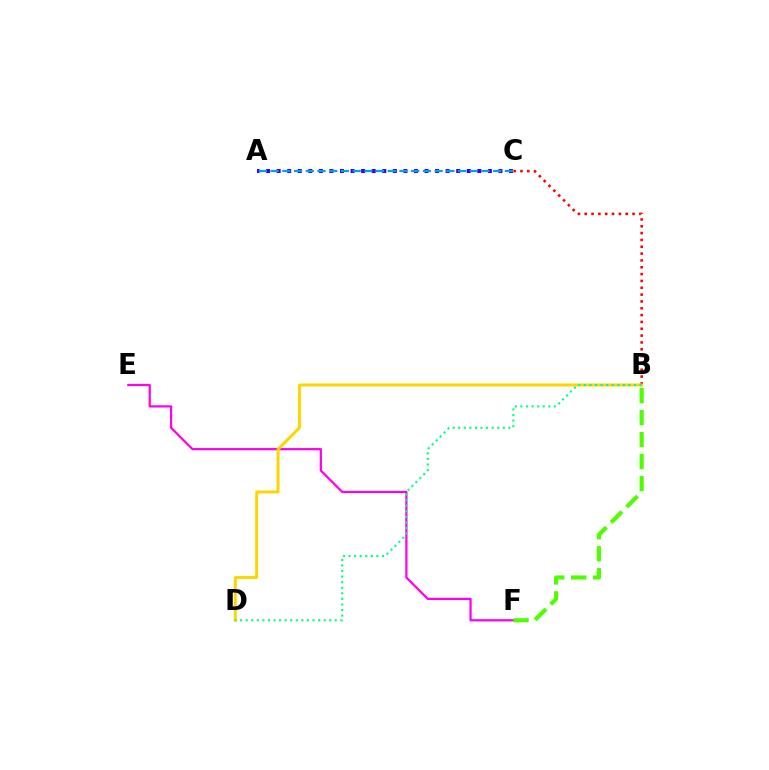{('E', 'F'): [{'color': '#ff00ed', 'line_style': 'solid', 'thickness': 1.61}], ('A', 'C'): [{'color': '#3700ff', 'line_style': 'dotted', 'thickness': 2.87}, {'color': '#009eff', 'line_style': 'dashed', 'thickness': 1.59}], ('B', 'C'): [{'color': '#ff0000', 'line_style': 'dotted', 'thickness': 1.86}], ('B', 'D'): [{'color': '#ffd500', 'line_style': 'solid', 'thickness': 2.16}, {'color': '#00ff86', 'line_style': 'dotted', 'thickness': 1.51}], ('B', 'F'): [{'color': '#4fff00', 'line_style': 'dashed', 'thickness': 2.99}]}